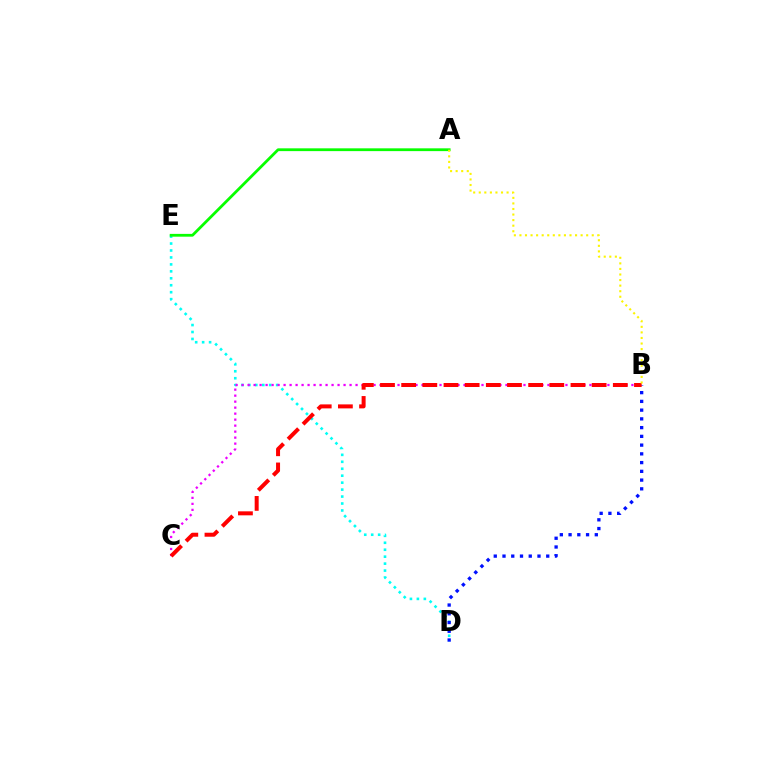{('D', 'E'): [{'color': '#00fff6', 'line_style': 'dotted', 'thickness': 1.89}], ('A', 'E'): [{'color': '#08ff00', 'line_style': 'solid', 'thickness': 2.01}], ('B', 'D'): [{'color': '#0010ff', 'line_style': 'dotted', 'thickness': 2.38}], ('B', 'C'): [{'color': '#ee00ff', 'line_style': 'dotted', 'thickness': 1.63}, {'color': '#ff0000', 'line_style': 'dashed', 'thickness': 2.88}], ('A', 'B'): [{'color': '#fcf500', 'line_style': 'dotted', 'thickness': 1.51}]}